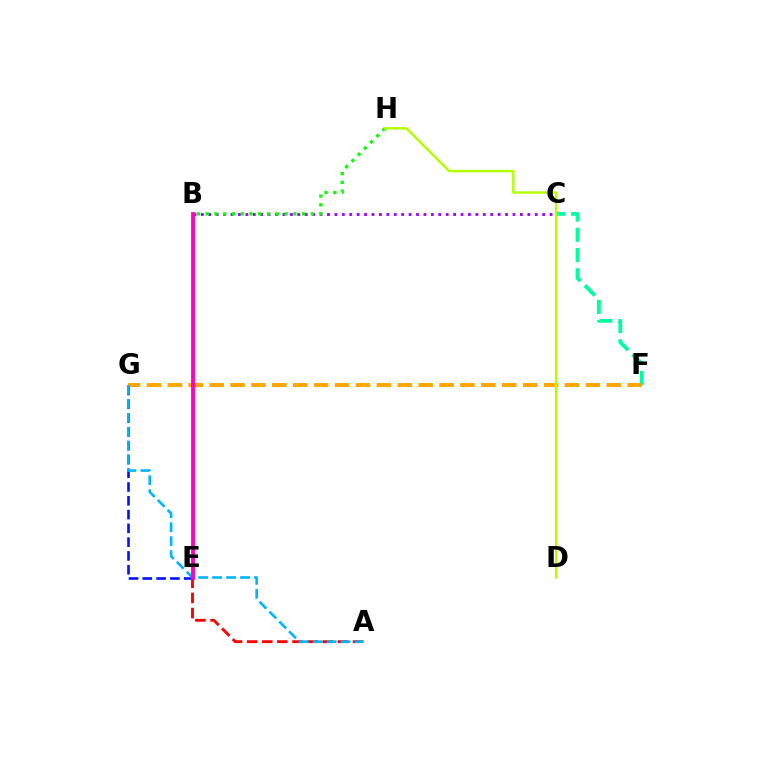{('A', 'E'): [{'color': '#ff0000', 'line_style': 'dashed', 'thickness': 2.06}], ('B', 'C'): [{'color': '#9b00ff', 'line_style': 'dotted', 'thickness': 2.02}], ('C', 'F'): [{'color': '#00ff9d', 'line_style': 'dashed', 'thickness': 2.75}], ('E', 'G'): [{'color': '#0010ff', 'line_style': 'dashed', 'thickness': 1.87}], ('B', 'H'): [{'color': '#08ff00', 'line_style': 'dotted', 'thickness': 2.38}], ('F', 'G'): [{'color': '#ffa500', 'line_style': 'dashed', 'thickness': 2.84}], ('D', 'H'): [{'color': '#b3ff00', 'line_style': 'solid', 'thickness': 1.75}], ('A', 'G'): [{'color': '#00b5ff', 'line_style': 'dashed', 'thickness': 1.9}], ('B', 'E'): [{'color': '#ff00bd', 'line_style': 'solid', 'thickness': 2.76}]}